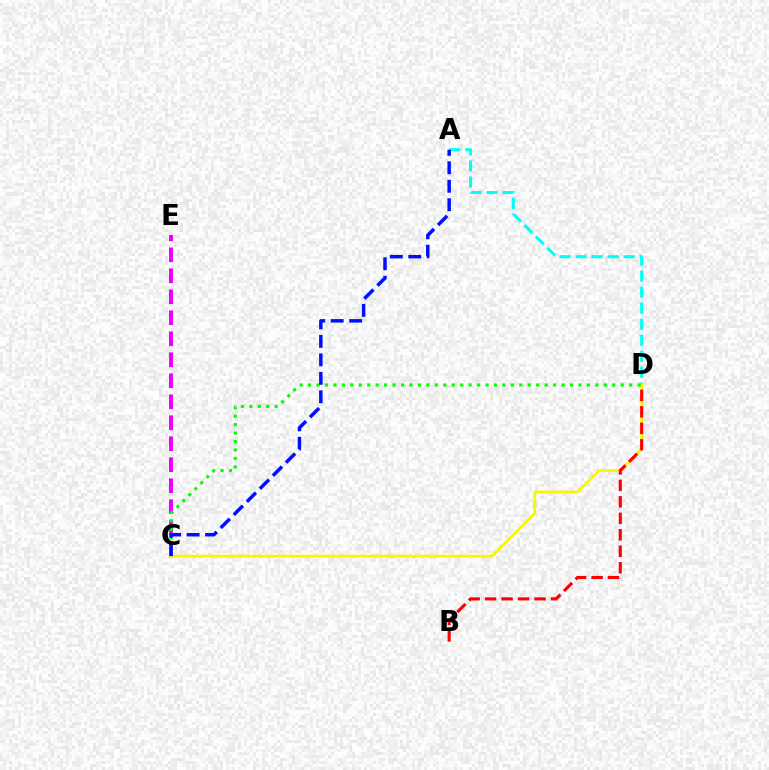{('C', 'E'): [{'color': '#ee00ff', 'line_style': 'dashed', 'thickness': 2.85}], ('A', 'D'): [{'color': '#00fff6', 'line_style': 'dashed', 'thickness': 2.18}], ('C', 'D'): [{'color': '#fcf500', 'line_style': 'solid', 'thickness': 1.97}, {'color': '#08ff00', 'line_style': 'dotted', 'thickness': 2.3}], ('A', 'C'): [{'color': '#0010ff', 'line_style': 'dashed', 'thickness': 2.51}], ('B', 'D'): [{'color': '#ff0000', 'line_style': 'dashed', 'thickness': 2.24}]}